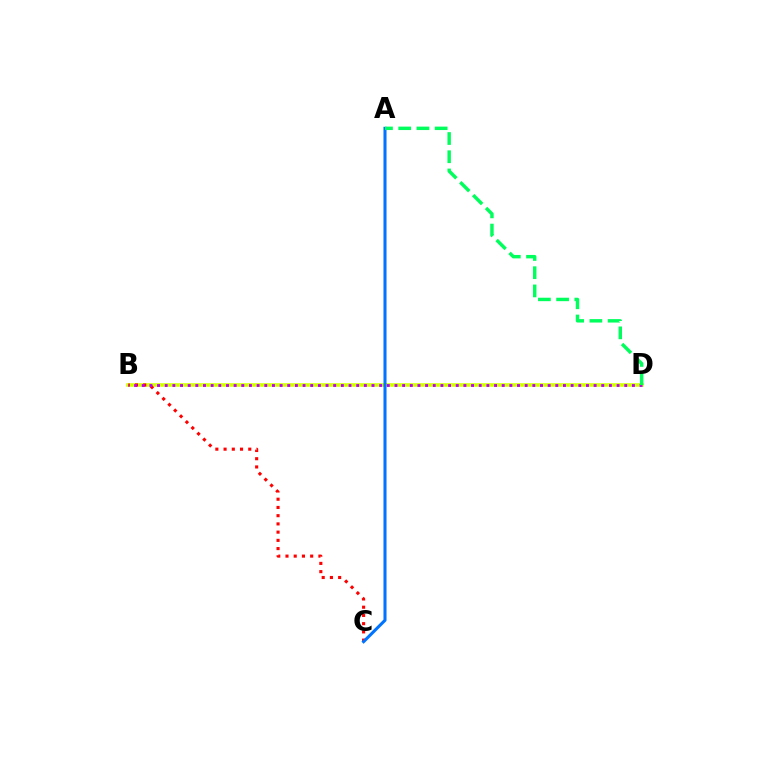{('B', 'D'): [{'color': '#d1ff00', 'line_style': 'solid', 'thickness': 2.55}, {'color': '#b900ff', 'line_style': 'dotted', 'thickness': 2.08}], ('B', 'C'): [{'color': '#ff0000', 'line_style': 'dotted', 'thickness': 2.24}], ('A', 'C'): [{'color': '#0074ff', 'line_style': 'solid', 'thickness': 2.21}], ('A', 'D'): [{'color': '#00ff5c', 'line_style': 'dashed', 'thickness': 2.47}]}